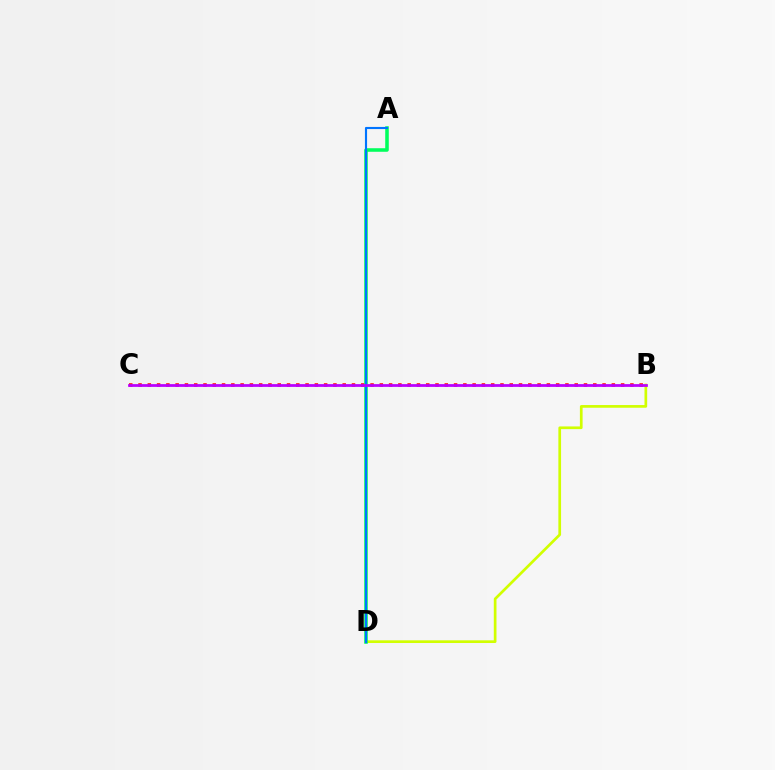{('B', 'C'): [{'color': '#ff0000', 'line_style': 'dotted', 'thickness': 2.52}, {'color': '#b900ff', 'line_style': 'solid', 'thickness': 1.98}], ('B', 'D'): [{'color': '#d1ff00', 'line_style': 'solid', 'thickness': 1.94}], ('A', 'D'): [{'color': '#00ff5c', 'line_style': 'solid', 'thickness': 2.56}, {'color': '#0074ff', 'line_style': 'solid', 'thickness': 1.54}]}